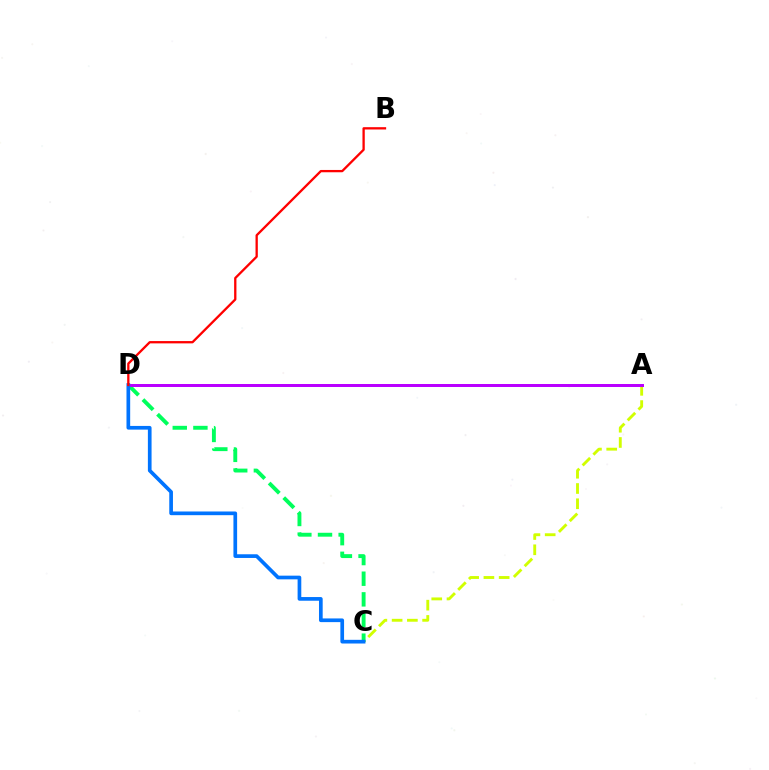{('A', 'C'): [{'color': '#d1ff00', 'line_style': 'dashed', 'thickness': 2.07}], ('C', 'D'): [{'color': '#00ff5c', 'line_style': 'dashed', 'thickness': 2.81}, {'color': '#0074ff', 'line_style': 'solid', 'thickness': 2.66}], ('A', 'D'): [{'color': '#b900ff', 'line_style': 'solid', 'thickness': 2.16}], ('B', 'D'): [{'color': '#ff0000', 'line_style': 'solid', 'thickness': 1.66}]}